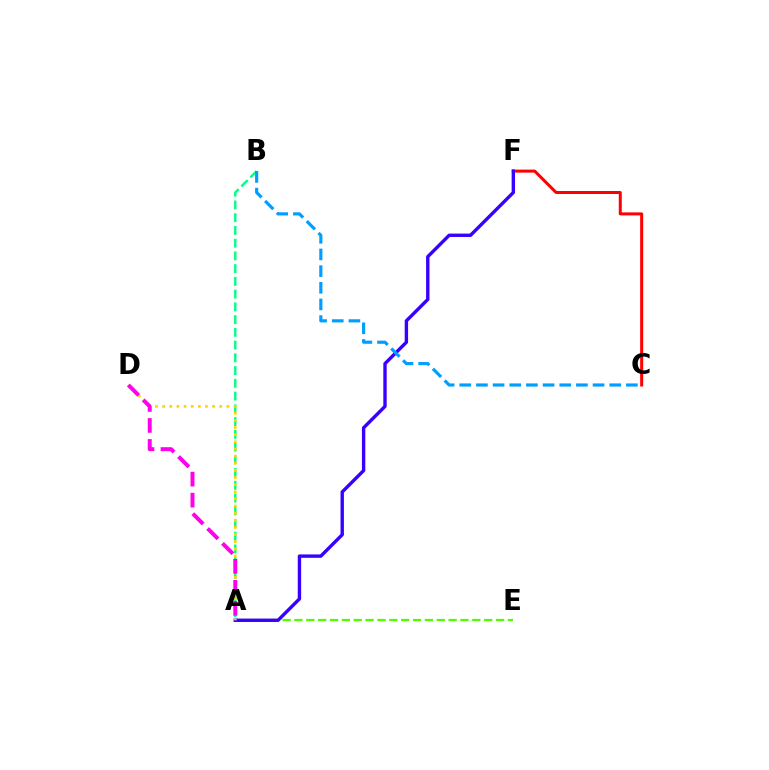{('A', 'E'): [{'color': '#4fff00', 'line_style': 'dashed', 'thickness': 1.61}], ('A', 'B'): [{'color': '#00ff86', 'line_style': 'dashed', 'thickness': 1.73}], ('C', 'F'): [{'color': '#ff0000', 'line_style': 'solid', 'thickness': 2.17}], ('A', 'F'): [{'color': '#3700ff', 'line_style': 'solid', 'thickness': 2.44}], ('B', 'C'): [{'color': '#009eff', 'line_style': 'dashed', 'thickness': 2.26}], ('A', 'D'): [{'color': '#ffd500', 'line_style': 'dotted', 'thickness': 1.94}, {'color': '#ff00ed', 'line_style': 'dashed', 'thickness': 2.85}]}